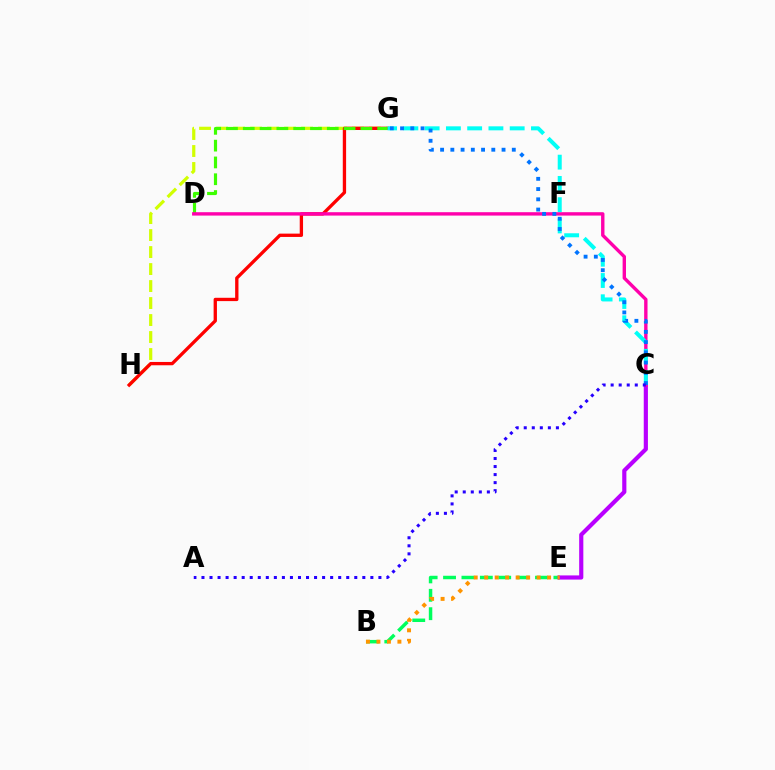{('G', 'H'): [{'color': '#d1ff00', 'line_style': 'dashed', 'thickness': 2.31}, {'color': '#ff0000', 'line_style': 'solid', 'thickness': 2.39}], ('B', 'E'): [{'color': '#00ff5c', 'line_style': 'dashed', 'thickness': 2.5}, {'color': '#ff9400', 'line_style': 'dotted', 'thickness': 2.85}], ('C', 'E'): [{'color': '#b900ff', 'line_style': 'solid', 'thickness': 3.0}], ('D', 'G'): [{'color': '#3dff00', 'line_style': 'dashed', 'thickness': 2.28}], ('C', 'D'): [{'color': '#ff00ac', 'line_style': 'solid', 'thickness': 2.43}], ('C', 'G'): [{'color': '#00fff6', 'line_style': 'dashed', 'thickness': 2.89}, {'color': '#0074ff', 'line_style': 'dotted', 'thickness': 2.78}], ('A', 'C'): [{'color': '#2500ff', 'line_style': 'dotted', 'thickness': 2.19}]}